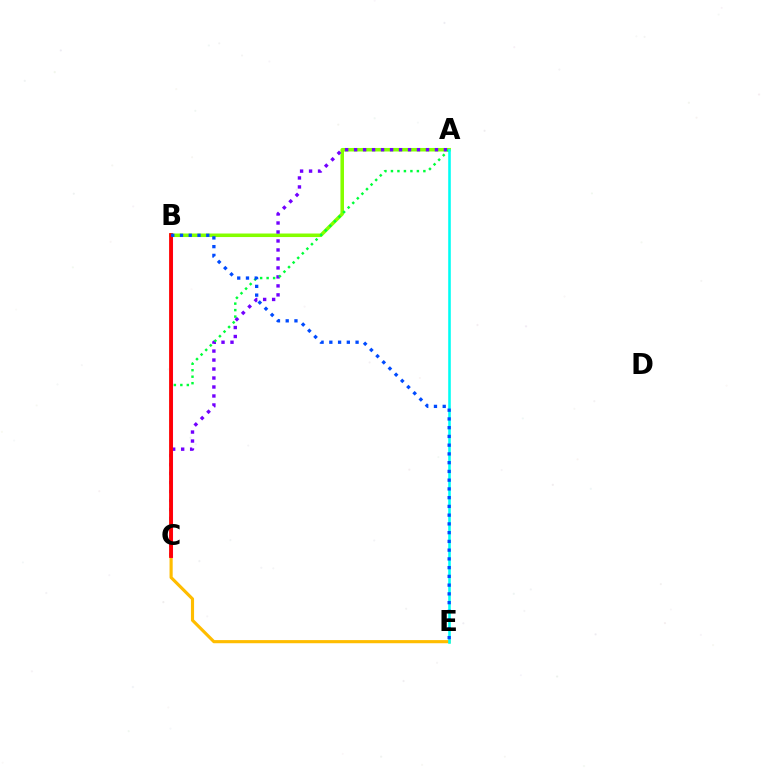{('A', 'B'): [{'color': '#84ff00', 'line_style': 'solid', 'thickness': 2.55}], ('A', 'C'): [{'color': '#7200ff', 'line_style': 'dotted', 'thickness': 2.44}, {'color': '#00ff39', 'line_style': 'dotted', 'thickness': 1.76}], ('C', 'E'): [{'color': '#ffbd00', 'line_style': 'solid', 'thickness': 2.26}], ('B', 'C'): [{'color': '#ff00cf', 'line_style': 'solid', 'thickness': 2.2}, {'color': '#ff0000', 'line_style': 'solid', 'thickness': 2.73}], ('A', 'E'): [{'color': '#00fff6', 'line_style': 'solid', 'thickness': 1.86}], ('B', 'E'): [{'color': '#004bff', 'line_style': 'dotted', 'thickness': 2.38}]}